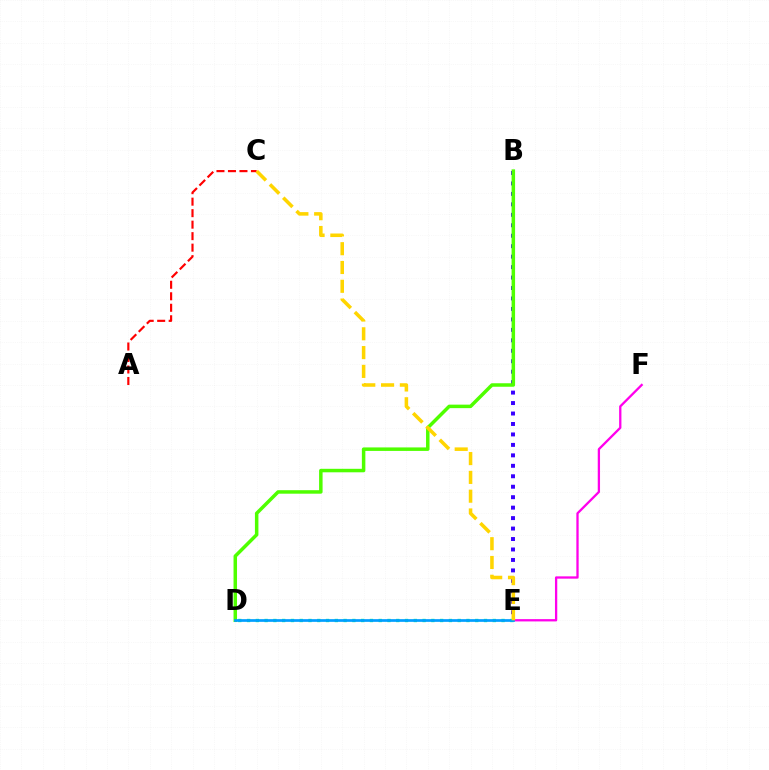{('B', 'E'): [{'color': '#3700ff', 'line_style': 'dotted', 'thickness': 2.84}], ('D', 'E'): [{'color': '#00ff86', 'line_style': 'dotted', 'thickness': 2.38}, {'color': '#009eff', 'line_style': 'solid', 'thickness': 1.95}], ('A', 'C'): [{'color': '#ff0000', 'line_style': 'dashed', 'thickness': 1.56}], ('E', 'F'): [{'color': '#ff00ed', 'line_style': 'solid', 'thickness': 1.65}], ('B', 'D'): [{'color': '#4fff00', 'line_style': 'solid', 'thickness': 2.52}], ('C', 'E'): [{'color': '#ffd500', 'line_style': 'dashed', 'thickness': 2.55}]}